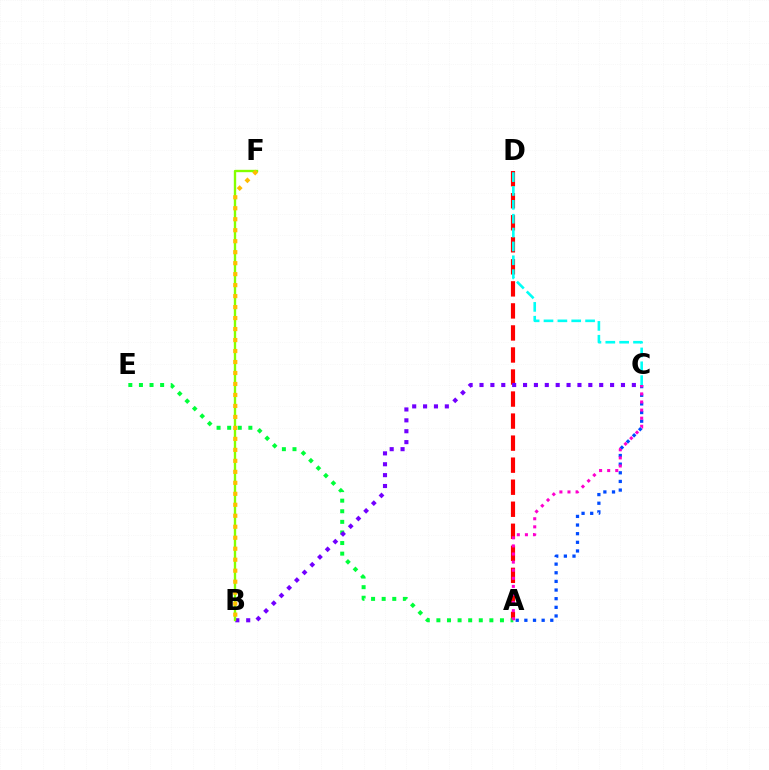{('A', 'D'): [{'color': '#ff0000', 'line_style': 'dashed', 'thickness': 2.99}], ('A', 'E'): [{'color': '#00ff39', 'line_style': 'dotted', 'thickness': 2.88}], ('A', 'C'): [{'color': '#004bff', 'line_style': 'dotted', 'thickness': 2.35}, {'color': '#ff00cf', 'line_style': 'dotted', 'thickness': 2.2}], ('B', 'C'): [{'color': '#7200ff', 'line_style': 'dotted', 'thickness': 2.96}], ('B', 'F'): [{'color': '#84ff00', 'line_style': 'solid', 'thickness': 1.71}, {'color': '#ffbd00', 'line_style': 'dotted', 'thickness': 2.98}], ('C', 'D'): [{'color': '#00fff6', 'line_style': 'dashed', 'thickness': 1.88}]}